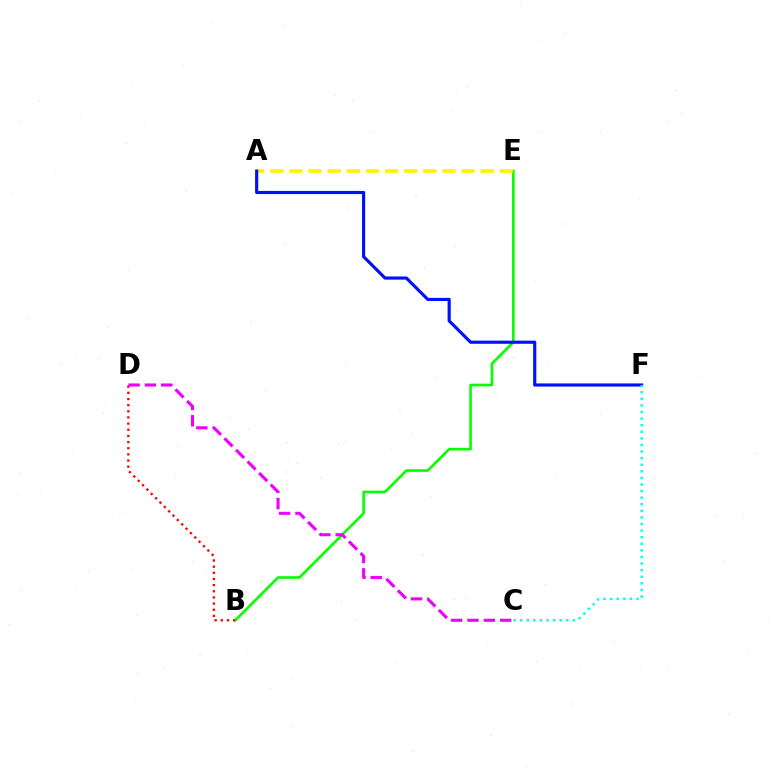{('B', 'E'): [{'color': '#08ff00', 'line_style': 'solid', 'thickness': 1.9}], ('A', 'E'): [{'color': '#fcf500', 'line_style': 'dashed', 'thickness': 2.6}], ('A', 'F'): [{'color': '#0010ff', 'line_style': 'solid', 'thickness': 2.26}], ('B', 'D'): [{'color': '#ff0000', 'line_style': 'dotted', 'thickness': 1.67}], ('C', 'D'): [{'color': '#ee00ff', 'line_style': 'dashed', 'thickness': 2.22}], ('C', 'F'): [{'color': '#00fff6', 'line_style': 'dotted', 'thickness': 1.79}]}